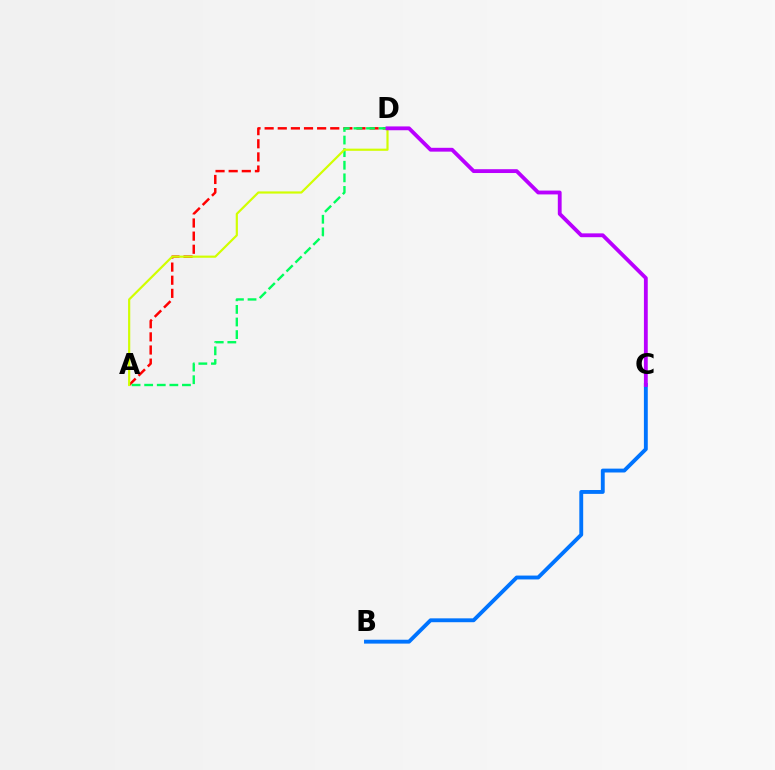{('B', 'C'): [{'color': '#0074ff', 'line_style': 'solid', 'thickness': 2.78}], ('A', 'D'): [{'color': '#ff0000', 'line_style': 'dashed', 'thickness': 1.78}, {'color': '#00ff5c', 'line_style': 'dashed', 'thickness': 1.71}, {'color': '#d1ff00', 'line_style': 'solid', 'thickness': 1.57}], ('C', 'D'): [{'color': '#b900ff', 'line_style': 'solid', 'thickness': 2.76}]}